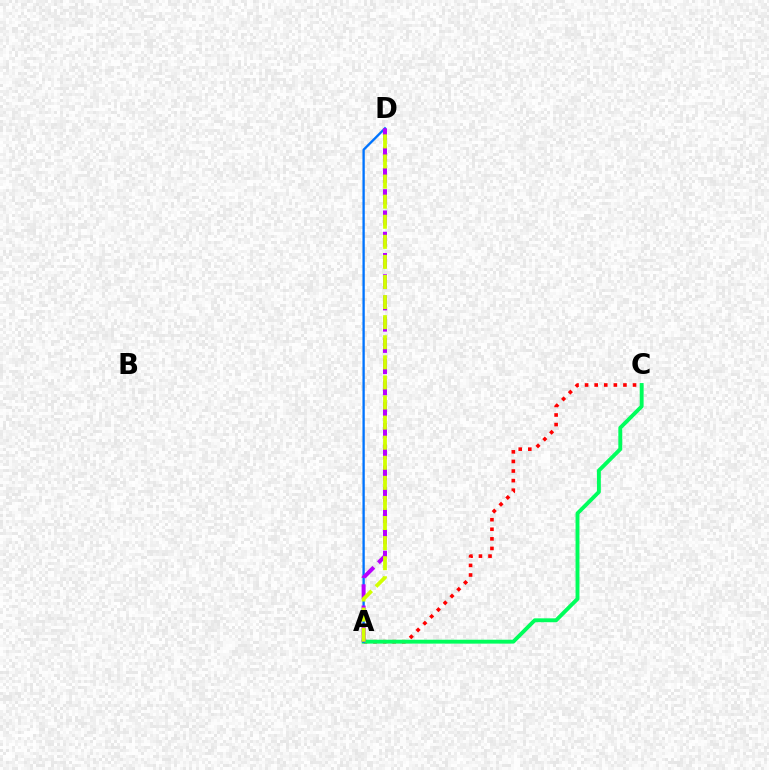{('A', 'C'): [{'color': '#ff0000', 'line_style': 'dotted', 'thickness': 2.6}, {'color': '#00ff5c', 'line_style': 'solid', 'thickness': 2.8}], ('A', 'D'): [{'color': '#0074ff', 'line_style': 'solid', 'thickness': 1.68}, {'color': '#b900ff', 'line_style': 'dashed', 'thickness': 2.89}, {'color': '#d1ff00', 'line_style': 'dashed', 'thickness': 2.73}]}